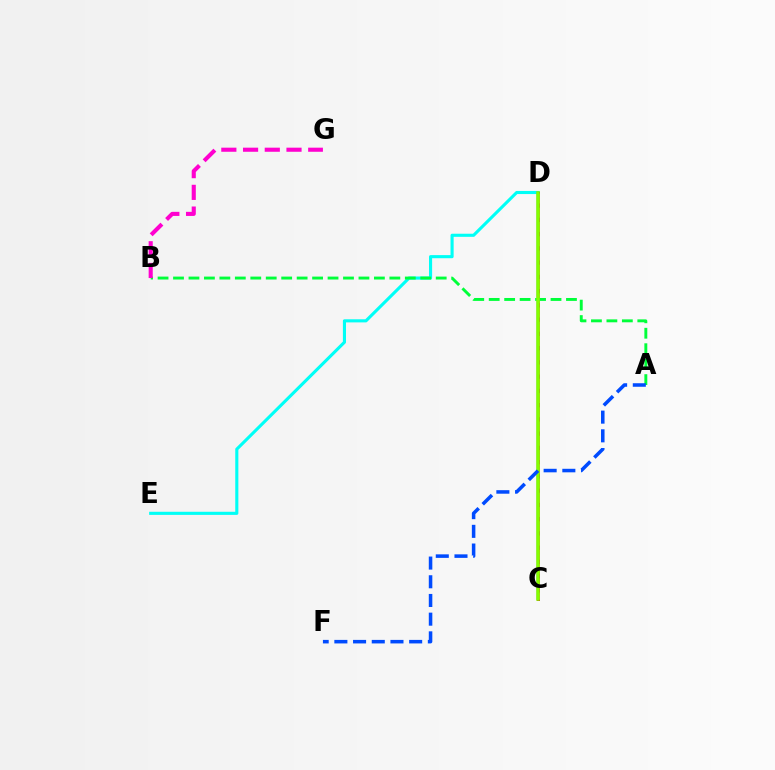{('D', 'E'): [{'color': '#00fff6', 'line_style': 'solid', 'thickness': 2.24}], ('C', 'D'): [{'color': '#ff0000', 'line_style': 'solid', 'thickness': 2.15}, {'color': '#ffbd00', 'line_style': 'dashed', 'thickness': 1.94}, {'color': '#7200ff', 'line_style': 'solid', 'thickness': 1.8}, {'color': '#84ff00', 'line_style': 'solid', 'thickness': 2.53}], ('A', 'B'): [{'color': '#00ff39', 'line_style': 'dashed', 'thickness': 2.1}], ('B', 'G'): [{'color': '#ff00cf', 'line_style': 'dashed', 'thickness': 2.95}], ('A', 'F'): [{'color': '#004bff', 'line_style': 'dashed', 'thickness': 2.54}]}